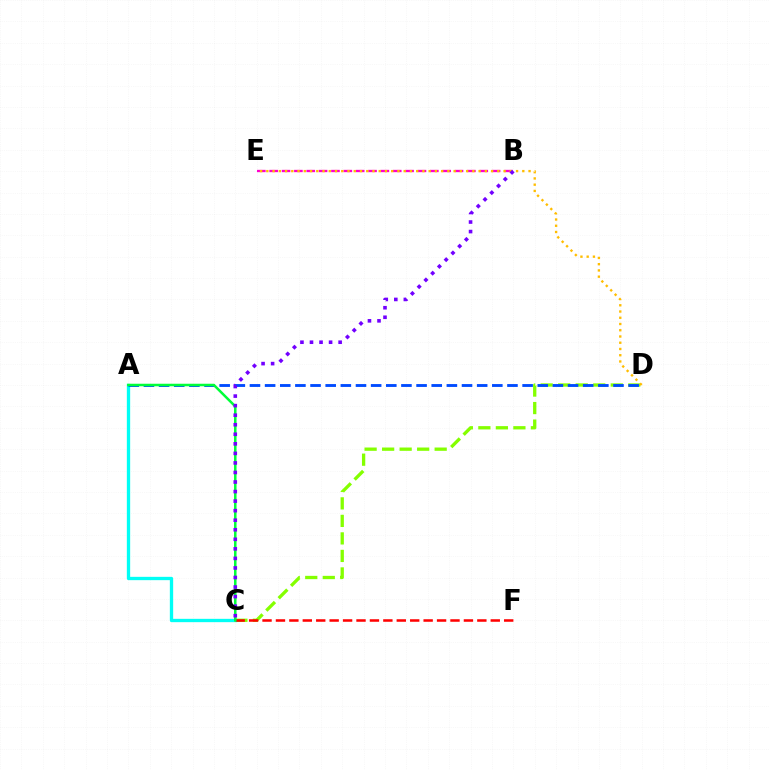{('C', 'D'): [{'color': '#84ff00', 'line_style': 'dashed', 'thickness': 2.38}], ('A', 'C'): [{'color': '#00fff6', 'line_style': 'solid', 'thickness': 2.39}, {'color': '#00ff39', 'line_style': 'solid', 'thickness': 1.81}], ('C', 'F'): [{'color': '#ff0000', 'line_style': 'dashed', 'thickness': 1.82}], ('A', 'D'): [{'color': '#004bff', 'line_style': 'dashed', 'thickness': 2.06}], ('B', 'E'): [{'color': '#ff00cf', 'line_style': 'dashed', 'thickness': 1.68}], ('D', 'E'): [{'color': '#ffbd00', 'line_style': 'dotted', 'thickness': 1.7}], ('B', 'C'): [{'color': '#7200ff', 'line_style': 'dotted', 'thickness': 2.59}]}